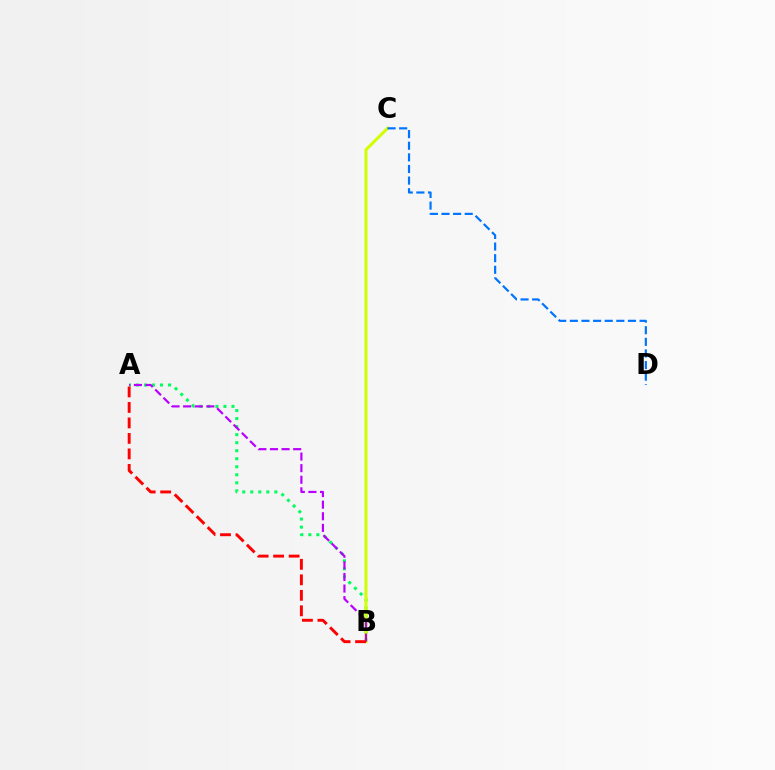{('A', 'B'): [{'color': '#00ff5c', 'line_style': 'dotted', 'thickness': 2.18}, {'color': '#b900ff', 'line_style': 'dashed', 'thickness': 1.58}, {'color': '#ff0000', 'line_style': 'dashed', 'thickness': 2.1}], ('B', 'C'): [{'color': '#d1ff00', 'line_style': 'solid', 'thickness': 2.17}], ('C', 'D'): [{'color': '#0074ff', 'line_style': 'dashed', 'thickness': 1.58}]}